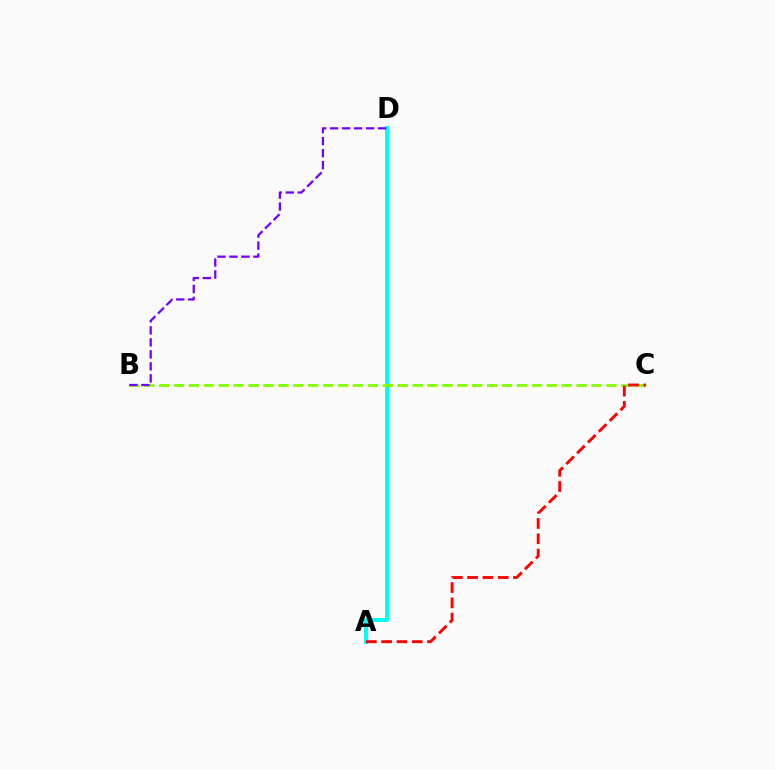{('A', 'D'): [{'color': '#00fff6', 'line_style': 'solid', 'thickness': 2.84}], ('B', 'C'): [{'color': '#84ff00', 'line_style': 'dashed', 'thickness': 2.03}], ('A', 'C'): [{'color': '#ff0000', 'line_style': 'dashed', 'thickness': 2.08}], ('B', 'D'): [{'color': '#7200ff', 'line_style': 'dashed', 'thickness': 1.63}]}